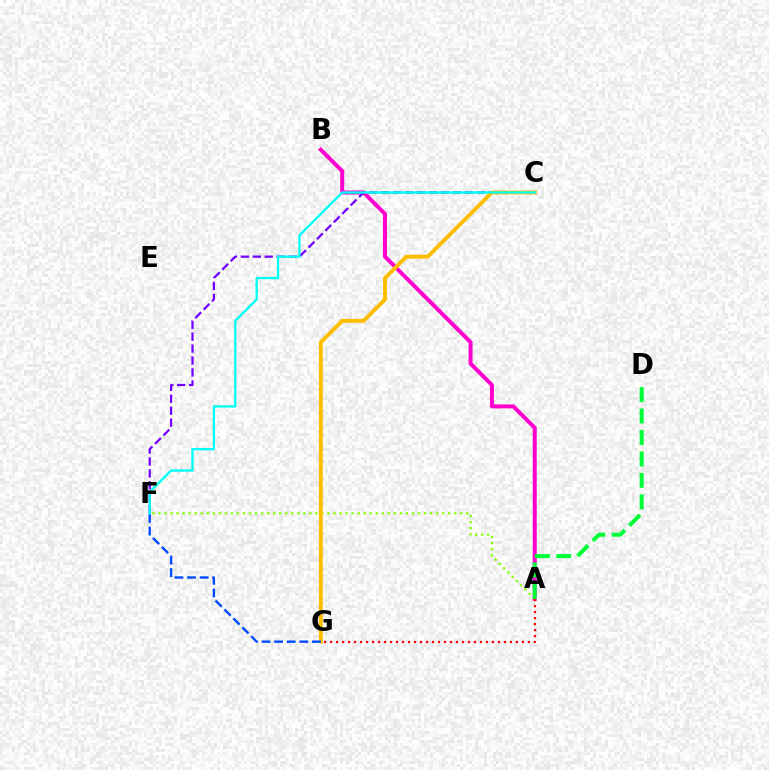{('A', 'B'): [{'color': '#ff00cf', 'line_style': 'solid', 'thickness': 2.87}], ('A', 'F'): [{'color': '#84ff00', 'line_style': 'dotted', 'thickness': 1.64}], ('A', 'D'): [{'color': '#00ff39', 'line_style': 'dashed', 'thickness': 2.91}], ('C', 'F'): [{'color': '#7200ff', 'line_style': 'dashed', 'thickness': 1.62}, {'color': '#00fff6', 'line_style': 'solid', 'thickness': 1.68}], ('C', 'G'): [{'color': '#ffbd00', 'line_style': 'solid', 'thickness': 2.81}], ('A', 'G'): [{'color': '#ff0000', 'line_style': 'dotted', 'thickness': 1.63}], ('F', 'G'): [{'color': '#004bff', 'line_style': 'dashed', 'thickness': 1.71}]}